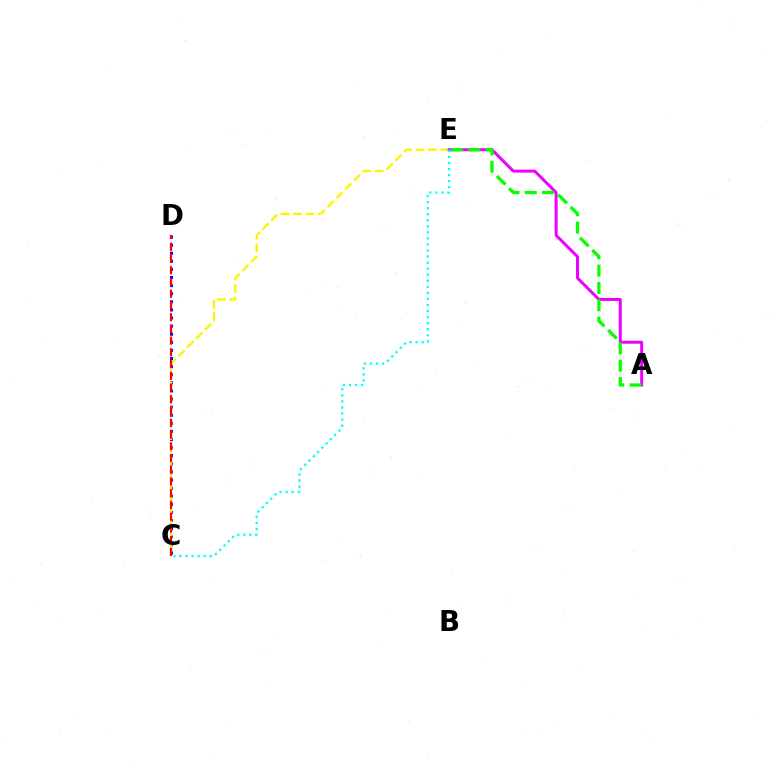{('C', 'D'): [{'color': '#0010ff', 'line_style': 'dotted', 'thickness': 2.2}, {'color': '#ff0000', 'line_style': 'dashed', 'thickness': 1.59}], ('C', 'E'): [{'color': '#fcf500', 'line_style': 'dashed', 'thickness': 1.69}, {'color': '#00fff6', 'line_style': 'dotted', 'thickness': 1.64}], ('A', 'E'): [{'color': '#ee00ff', 'line_style': 'solid', 'thickness': 2.14}, {'color': '#08ff00', 'line_style': 'dashed', 'thickness': 2.35}]}